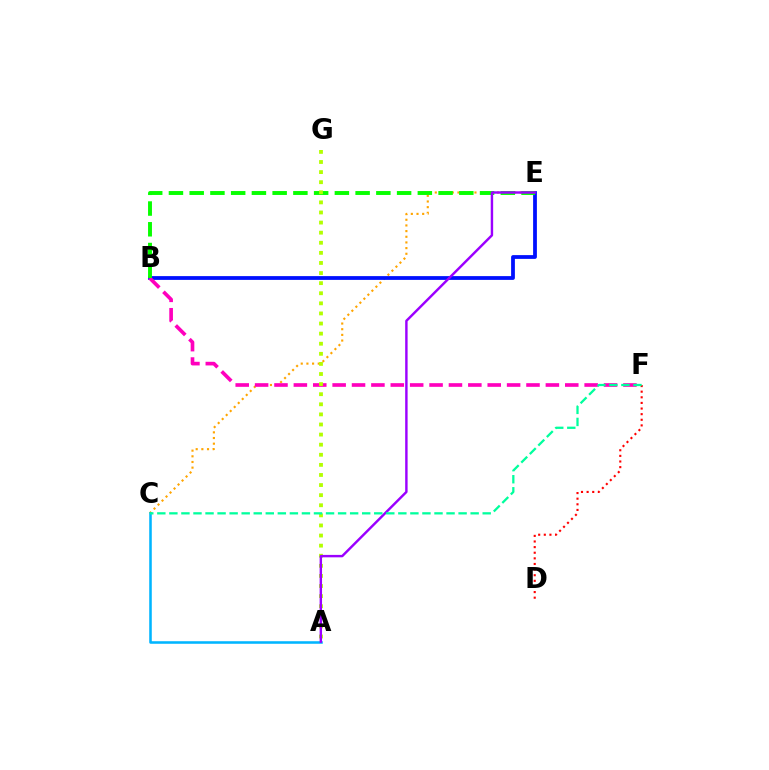{('C', 'E'): [{'color': '#ffa500', 'line_style': 'dotted', 'thickness': 1.54}], ('A', 'C'): [{'color': '#00b5ff', 'line_style': 'solid', 'thickness': 1.84}], ('D', 'F'): [{'color': '#ff0000', 'line_style': 'dotted', 'thickness': 1.53}], ('B', 'E'): [{'color': '#0010ff', 'line_style': 'solid', 'thickness': 2.72}, {'color': '#08ff00', 'line_style': 'dashed', 'thickness': 2.82}], ('B', 'F'): [{'color': '#ff00bd', 'line_style': 'dashed', 'thickness': 2.63}], ('A', 'G'): [{'color': '#b3ff00', 'line_style': 'dotted', 'thickness': 2.74}], ('A', 'E'): [{'color': '#9b00ff', 'line_style': 'solid', 'thickness': 1.75}], ('C', 'F'): [{'color': '#00ff9d', 'line_style': 'dashed', 'thickness': 1.64}]}